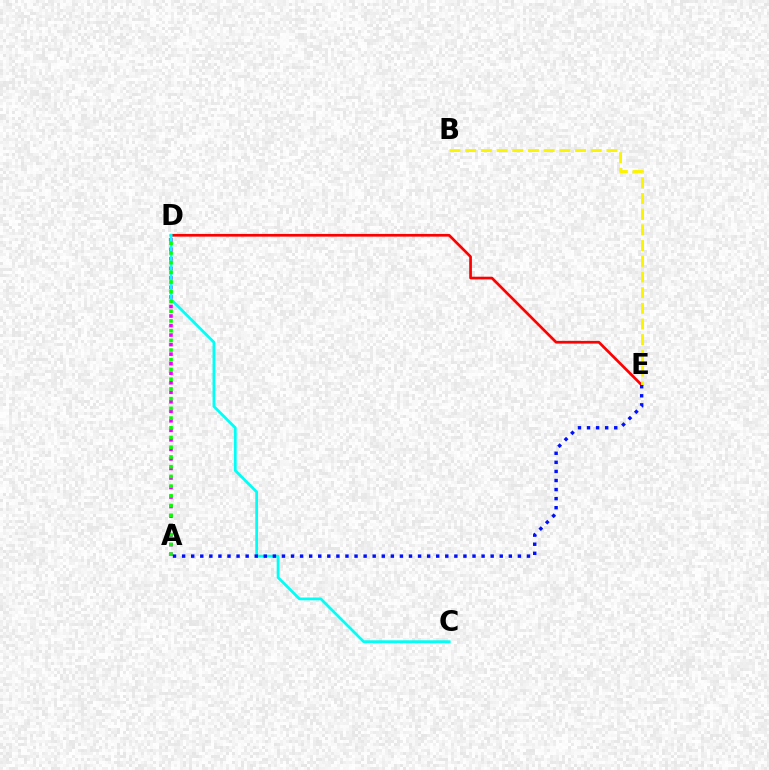{('D', 'E'): [{'color': '#ff0000', 'line_style': 'solid', 'thickness': 1.95}], ('A', 'D'): [{'color': '#ee00ff', 'line_style': 'dotted', 'thickness': 2.59}, {'color': '#08ff00', 'line_style': 'dotted', 'thickness': 2.64}], ('B', 'E'): [{'color': '#fcf500', 'line_style': 'dashed', 'thickness': 2.13}], ('C', 'D'): [{'color': '#00fff6', 'line_style': 'solid', 'thickness': 1.98}], ('A', 'E'): [{'color': '#0010ff', 'line_style': 'dotted', 'thickness': 2.47}]}